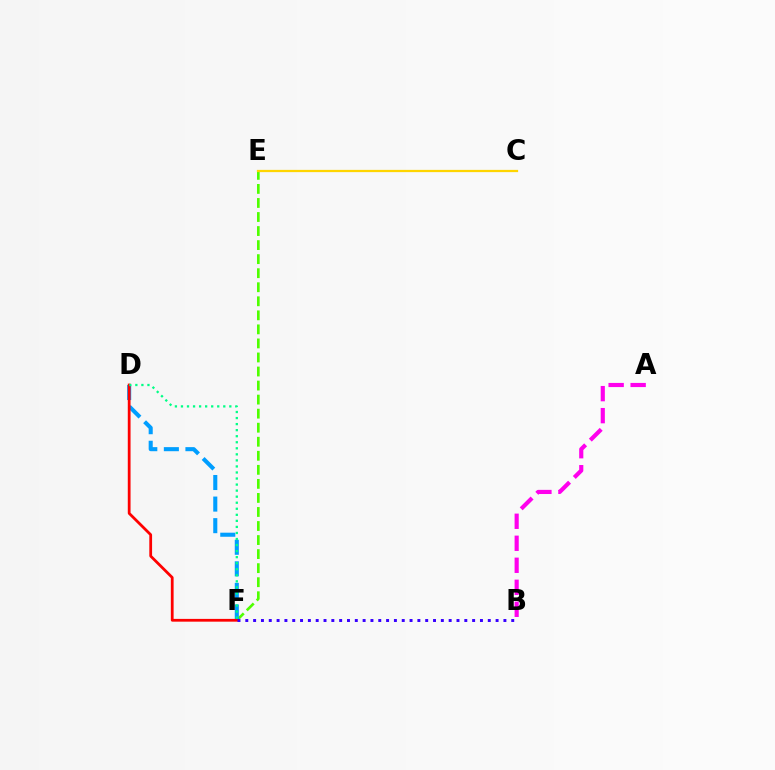{('E', 'F'): [{'color': '#4fff00', 'line_style': 'dashed', 'thickness': 1.91}], ('A', 'B'): [{'color': '#ff00ed', 'line_style': 'dashed', 'thickness': 2.99}], ('D', 'F'): [{'color': '#009eff', 'line_style': 'dashed', 'thickness': 2.93}, {'color': '#ff0000', 'line_style': 'solid', 'thickness': 1.99}, {'color': '#00ff86', 'line_style': 'dotted', 'thickness': 1.64}], ('B', 'F'): [{'color': '#3700ff', 'line_style': 'dotted', 'thickness': 2.13}], ('C', 'E'): [{'color': '#ffd500', 'line_style': 'solid', 'thickness': 1.61}]}